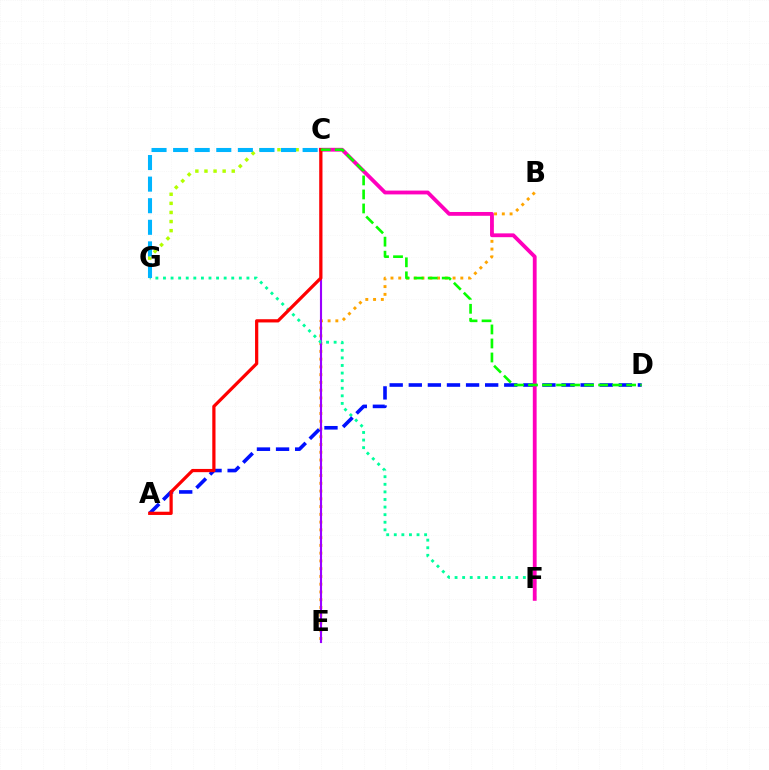{('B', 'E'): [{'color': '#ffa500', 'line_style': 'dotted', 'thickness': 2.11}], ('C', 'E'): [{'color': '#9b00ff', 'line_style': 'solid', 'thickness': 1.53}], ('F', 'G'): [{'color': '#00ff9d', 'line_style': 'dotted', 'thickness': 2.06}], ('A', 'D'): [{'color': '#0010ff', 'line_style': 'dashed', 'thickness': 2.59}], ('C', 'G'): [{'color': '#b3ff00', 'line_style': 'dotted', 'thickness': 2.47}, {'color': '#00b5ff', 'line_style': 'dashed', 'thickness': 2.93}], ('C', 'F'): [{'color': '#ff00bd', 'line_style': 'solid', 'thickness': 2.74}], ('A', 'C'): [{'color': '#ff0000', 'line_style': 'solid', 'thickness': 2.32}], ('C', 'D'): [{'color': '#08ff00', 'line_style': 'dashed', 'thickness': 1.9}]}